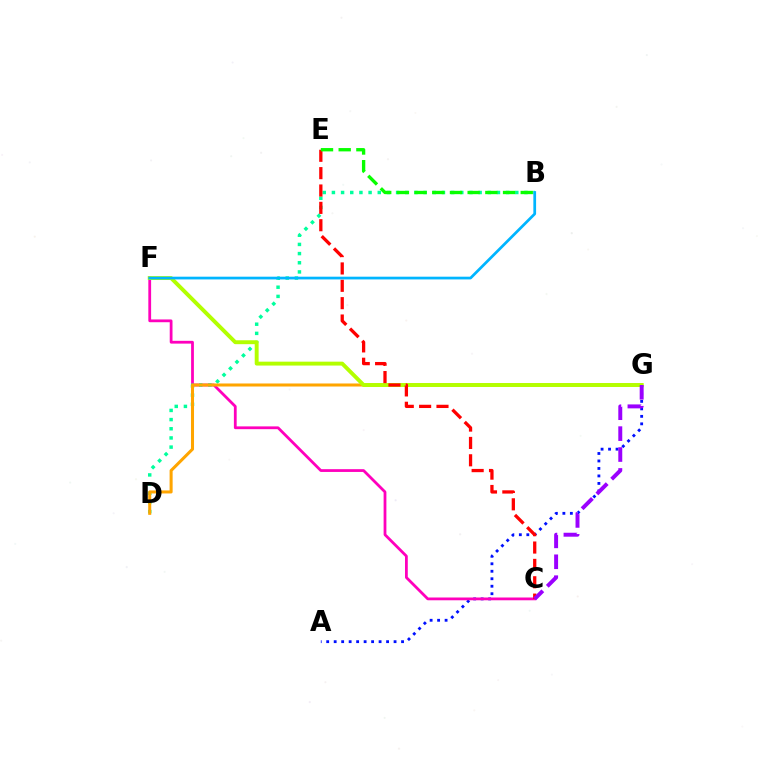{('A', 'G'): [{'color': '#0010ff', 'line_style': 'dotted', 'thickness': 2.03}], ('C', 'F'): [{'color': '#ff00bd', 'line_style': 'solid', 'thickness': 2.0}], ('B', 'D'): [{'color': '#00ff9d', 'line_style': 'dotted', 'thickness': 2.49}], ('D', 'G'): [{'color': '#ffa500', 'line_style': 'solid', 'thickness': 2.19}], ('F', 'G'): [{'color': '#b3ff00', 'line_style': 'solid', 'thickness': 2.81}], ('C', 'E'): [{'color': '#ff0000', 'line_style': 'dashed', 'thickness': 2.36}], ('B', 'F'): [{'color': '#00b5ff', 'line_style': 'solid', 'thickness': 1.97}], ('B', 'E'): [{'color': '#08ff00', 'line_style': 'dashed', 'thickness': 2.4}], ('C', 'G'): [{'color': '#9b00ff', 'line_style': 'dashed', 'thickness': 2.84}]}